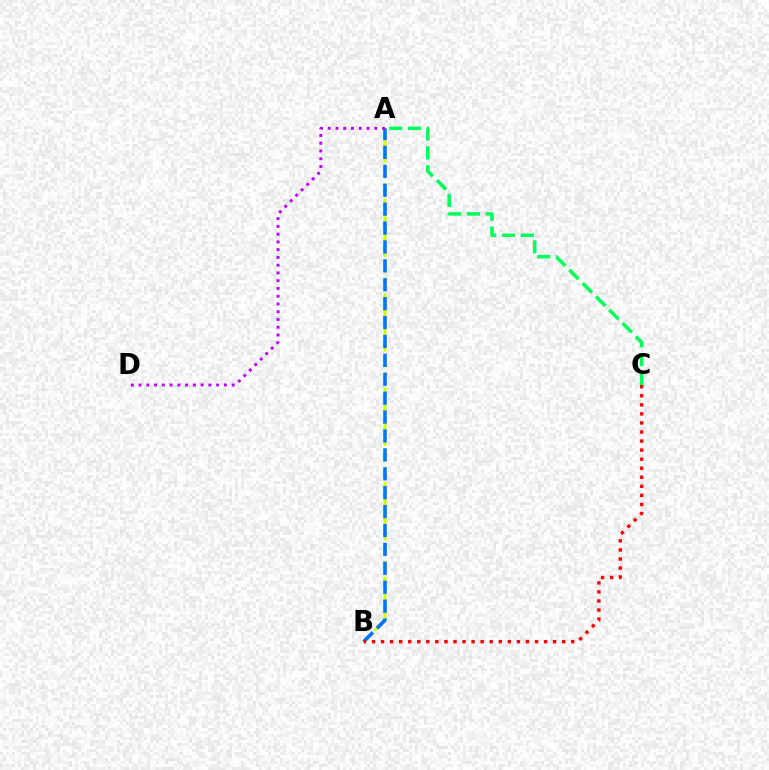{('A', 'B'): [{'color': '#d1ff00', 'line_style': 'dashed', 'thickness': 2.14}, {'color': '#0074ff', 'line_style': 'dashed', 'thickness': 2.57}], ('A', 'C'): [{'color': '#00ff5c', 'line_style': 'dashed', 'thickness': 2.56}], ('A', 'D'): [{'color': '#b900ff', 'line_style': 'dotted', 'thickness': 2.11}], ('B', 'C'): [{'color': '#ff0000', 'line_style': 'dotted', 'thickness': 2.46}]}